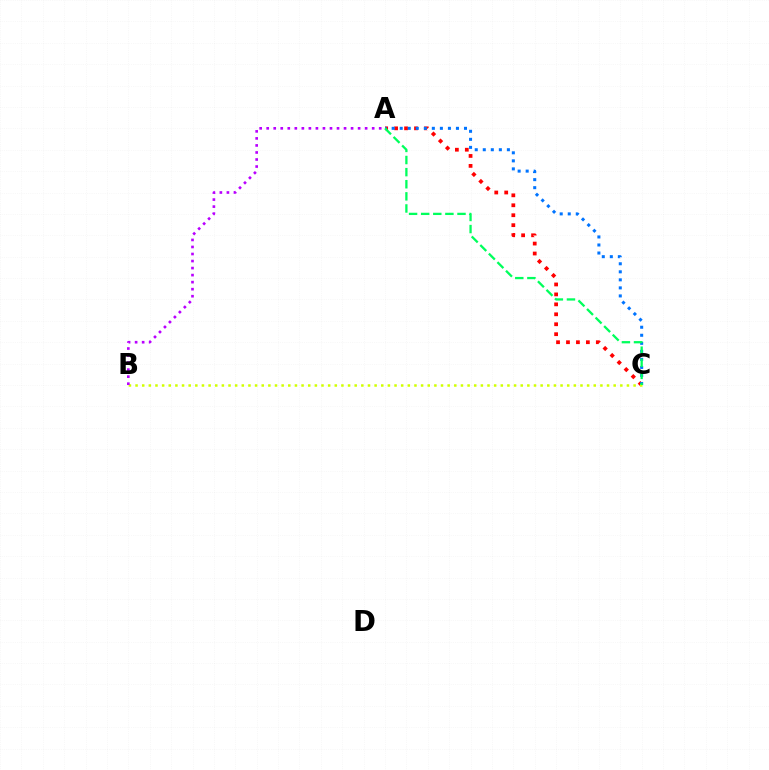{('A', 'C'): [{'color': '#ff0000', 'line_style': 'dotted', 'thickness': 2.7}, {'color': '#0074ff', 'line_style': 'dotted', 'thickness': 2.18}, {'color': '#00ff5c', 'line_style': 'dashed', 'thickness': 1.65}], ('B', 'C'): [{'color': '#d1ff00', 'line_style': 'dotted', 'thickness': 1.8}], ('A', 'B'): [{'color': '#b900ff', 'line_style': 'dotted', 'thickness': 1.91}]}